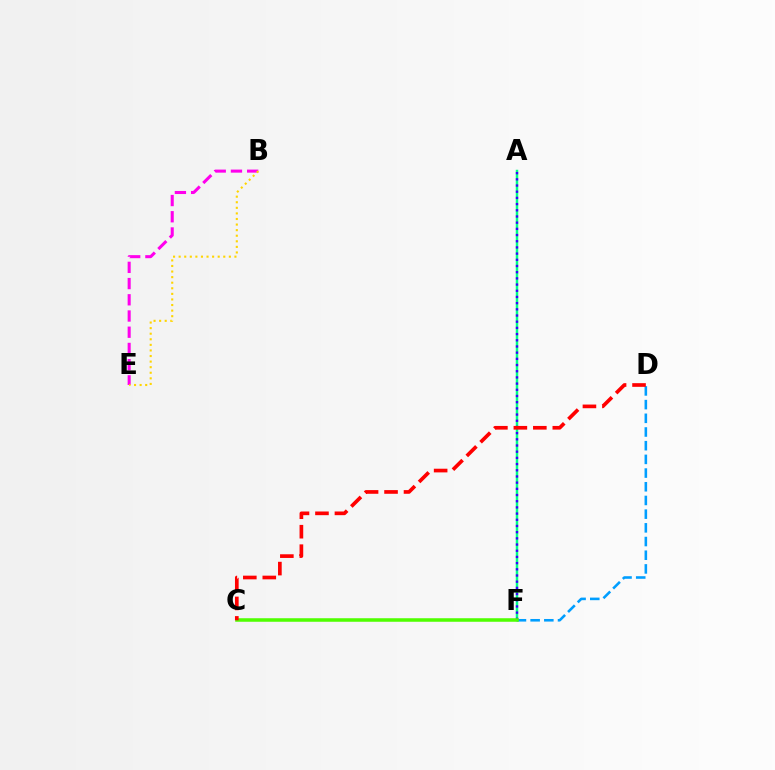{('A', 'F'): [{'color': '#00ff86', 'line_style': 'solid', 'thickness': 1.78}, {'color': '#3700ff', 'line_style': 'dotted', 'thickness': 1.68}], ('B', 'E'): [{'color': '#ff00ed', 'line_style': 'dashed', 'thickness': 2.2}, {'color': '#ffd500', 'line_style': 'dotted', 'thickness': 1.52}], ('D', 'F'): [{'color': '#009eff', 'line_style': 'dashed', 'thickness': 1.86}], ('C', 'F'): [{'color': '#4fff00', 'line_style': 'solid', 'thickness': 2.54}], ('C', 'D'): [{'color': '#ff0000', 'line_style': 'dashed', 'thickness': 2.65}]}